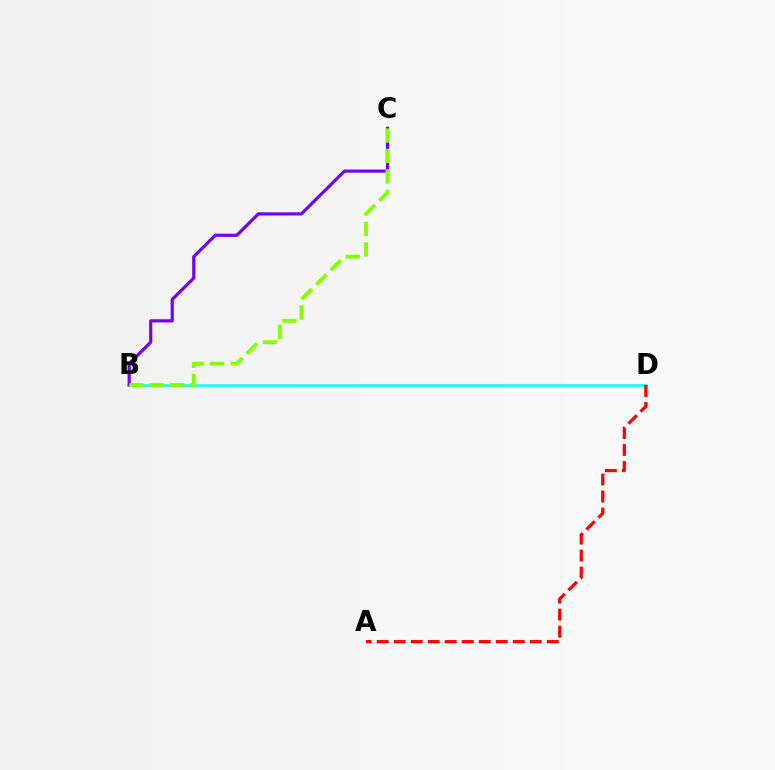{('B', 'D'): [{'color': '#00fff6', 'line_style': 'solid', 'thickness': 1.8}], ('B', 'C'): [{'color': '#7200ff', 'line_style': 'solid', 'thickness': 2.28}, {'color': '#84ff00', 'line_style': 'dashed', 'thickness': 2.78}], ('A', 'D'): [{'color': '#ff0000', 'line_style': 'dashed', 'thickness': 2.31}]}